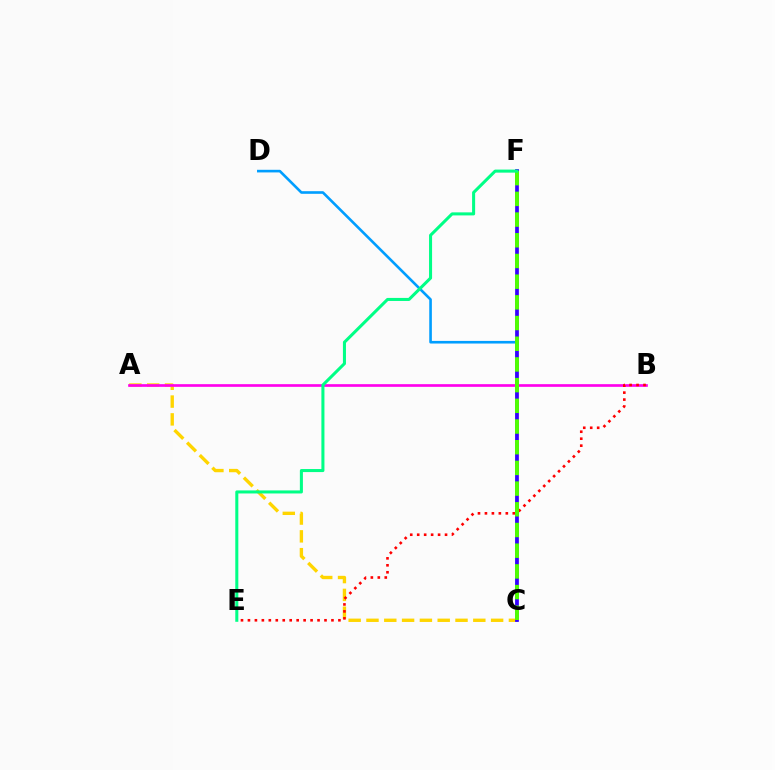{('A', 'C'): [{'color': '#ffd500', 'line_style': 'dashed', 'thickness': 2.42}], ('C', 'D'): [{'color': '#009eff', 'line_style': 'solid', 'thickness': 1.89}], ('C', 'F'): [{'color': '#3700ff', 'line_style': 'solid', 'thickness': 2.69}, {'color': '#4fff00', 'line_style': 'dashed', 'thickness': 2.81}], ('A', 'B'): [{'color': '#ff00ed', 'line_style': 'solid', 'thickness': 1.93}], ('B', 'E'): [{'color': '#ff0000', 'line_style': 'dotted', 'thickness': 1.89}], ('E', 'F'): [{'color': '#00ff86', 'line_style': 'solid', 'thickness': 2.19}]}